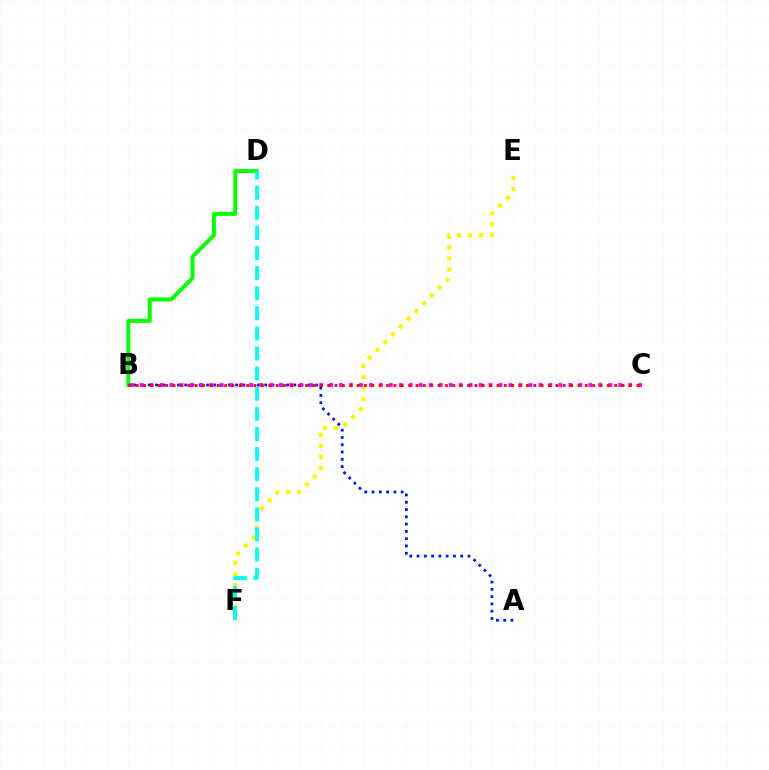{('B', 'D'): [{'color': '#08ff00', 'line_style': 'solid', 'thickness': 2.87}], ('E', 'F'): [{'color': '#fcf500', 'line_style': 'dotted', 'thickness': 2.99}], ('A', 'B'): [{'color': '#0010ff', 'line_style': 'dotted', 'thickness': 1.98}], ('D', 'F'): [{'color': '#00fff6', 'line_style': 'dashed', 'thickness': 2.73}], ('B', 'C'): [{'color': '#ee00ff', 'line_style': 'dotted', 'thickness': 2.71}, {'color': '#ff0000', 'line_style': 'dotted', 'thickness': 2.0}]}